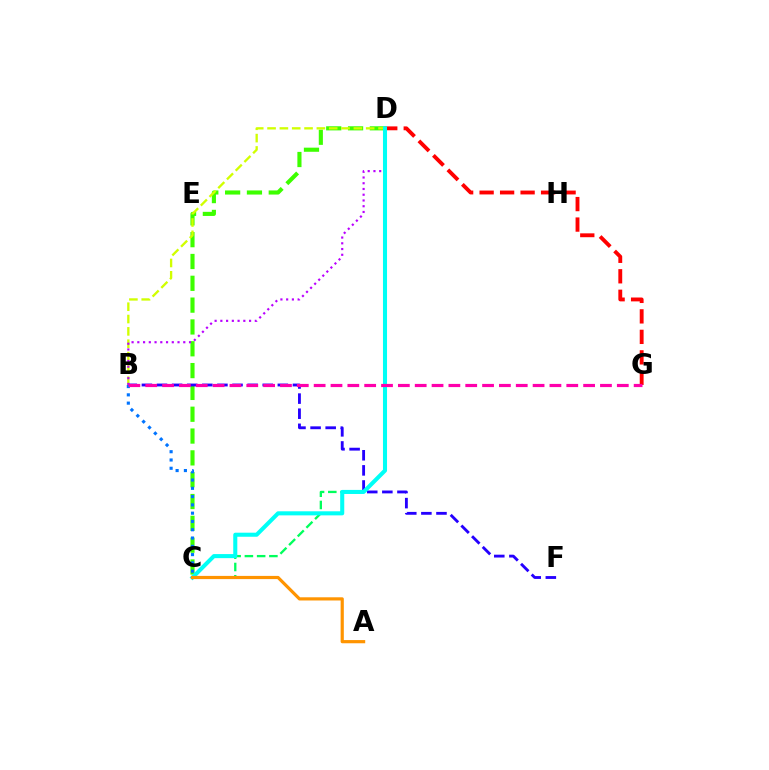{('C', 'D'): [{'color': '#3dff00', 'line_style': 'dashed', 'thickness': 2.96}, {'color': '#00ff5c', 'line_style': 'dashed', 'thickness': 1.66}, {'color': '#00fff6', 'line_style': 'solid', 'thickness': 2.93}], ('B', 'D'): [{'color': '#d1ff00', 'line_style': 'dashed', 'thickness': 1.68}, {'color': '#b900ff', 'line_style': 'dotted', 'thickness': 1.56}], ('B', 'F'): [{'color': '#2500ff', 'line_style': 'dashed', 'thickness': 2.05}], ('D', 'G'): [{'color': '#ff0000', 'line_style': 'dashed', 'thickness': 2.78}], ('B', 'C'): [{'color': '#0074ff', 'line_style': 'dotted', 'thickness': 2.25}], ('A', 'C'): [{'color': '#ff9400', 'line_style': 'solid', 'thickness': 2.3}], ('B', 'G'): [{'color': '#ff00ac', 'line_style': 'dashed', 'thickness': 2.29}]}